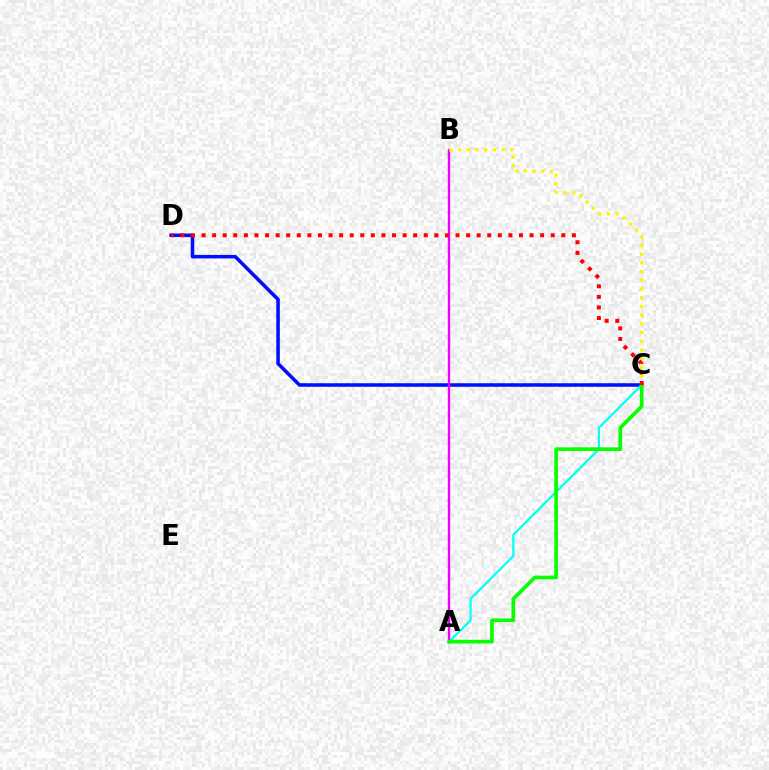{('C', 'D'): [{'color': '#0010ff', 'line_style': 'solid', 'thickness': 2.54}, {'color': '#ff0000', 'line_style': 'dotted', 'thickness': 2.87}], ('A', 'C'): [{'color': '#00fff6', 'line_style': 'solid', 'thickness': 1.57}, {'color': '#08ff00', 'line_style': 'solid', 'thickness': 2.64}], ('A', 'B'): [{'color': '#ee00ff', 'line_style': 'solid', 'thickness': 1.72}], ('B', 'C'): [{'color': '#fcf500', 'line_style': 'dotted', 'thickness': 2.37}]}